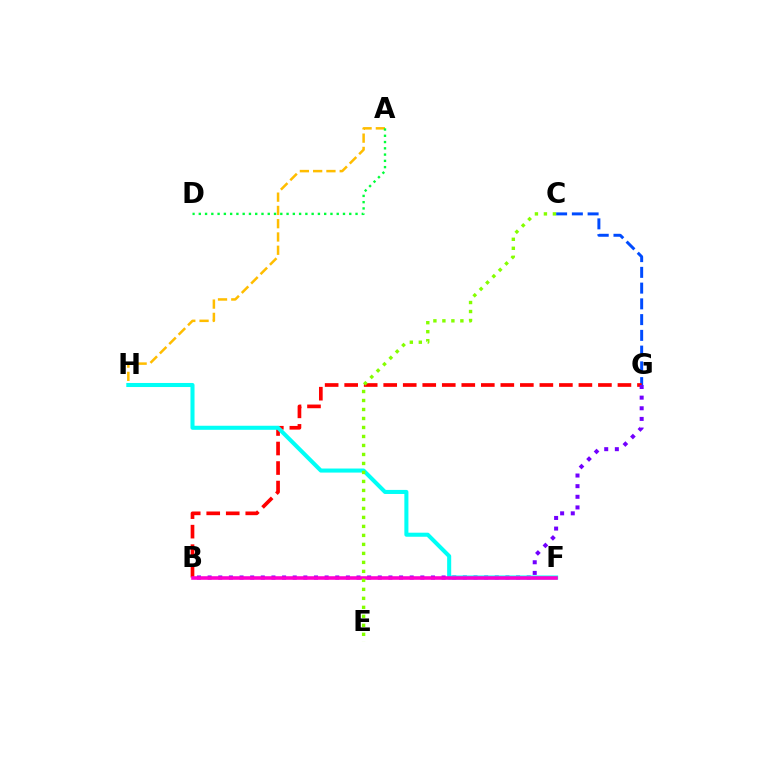{('C', 'G'): [{'color': '#004bff', 'line_style': 'dashed', 'thickness': 2.14}], ('B', 'G'): [{'color': '#ff0000', 'line_style': 'dashed', 'thickness': 2.65}, {'color': '#7200ff', 'line_style': 'dotted', 'thickness': 2.89}], ('A', 'H'): [{'color': '#ffbd00', 'line_style': 'dashed', 'thickness': 1.8}], ('A', 'D'): [{'color': '#00ff39', 'line_style': 'dotted', 'thickness': 1.7}], ('F', 'H'): [{'color': '#00fff6', 'line_style': 'solid', 'thickness': 2.92}], ('B', 'F'): [{'color': '#ff00cf', 'line_style': 'solid', 'thickness': 2.58}], ('C', 'E'): [{'color': '#84ff00', 'line_style': 'dotted', 'thickness': 2.44}]}